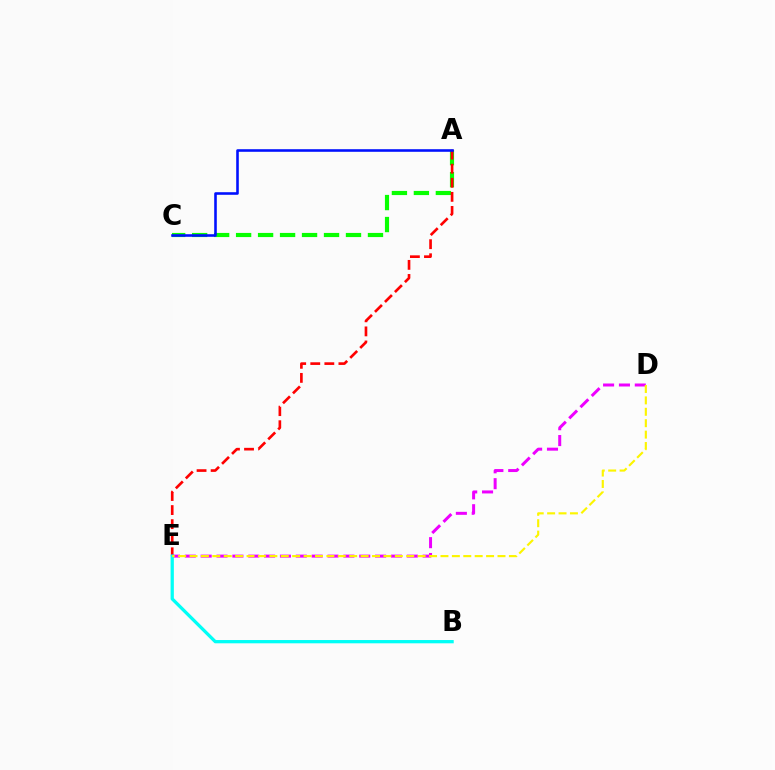{('A', 'C'): [{'color': '#08ff00', 'line_style': 'dashed', 'thickness': 2.99}, {'color': '#0010ff', 'line_style': 'solid', 'thickness': 1.86}], ('A', 'E'): [{'color': '#ff0000', 'line_style': 'dashed', 'thickness': 1.91}], ('D', 'E'): [{'color': '#ee00ff', 'line_style': 'dashed', 'thickness': 2.15}, {'color': '#fcf500', 'line_style': 'dashed', 'thickness': 1.55}], ('B', 'E'): [{'color': '#00fff6', 'line_style': 'solid', 'thickness': 2.35}]}